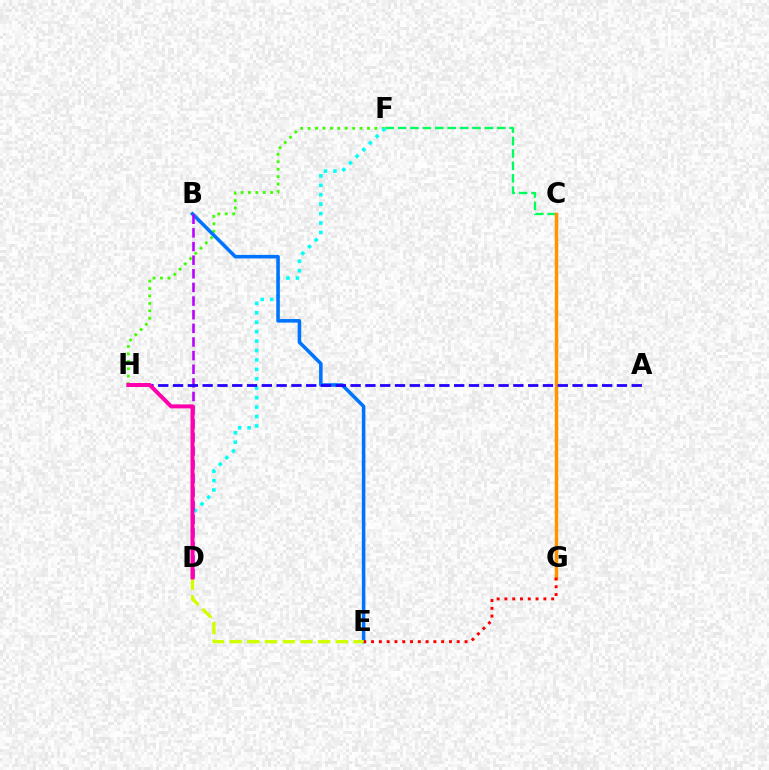{('C', 'F'): [{'color': '#00ff5c', 'line_style': 'dashed', 'thickness': 1.68}], ('C', 'G'): [{'color': '#ff9400', 'line_style': 'solid', 'thickness': 2.5}], ('F', 'H'): [{'color': '#3dff00', 'line_style': 'dotted', 'thickness': 2.02}], ('D', 'F'): [{'color': '#00fff6', 'line_style': 'dotted', 'thickness': 2.56}], ('B', 'E'): [{'color': '#0074ff', 'line_style': 'solid', 'thickness': 2.56}], ('B', 'D'): [{'color': '#b900ff', 'line_style': 'dashed', 'thickness': 1.85}], ('E', 'G'): [{'color': '#ff0000', 'line_style': 'dotted', 'thickness': 2.12}], ('A', 'H'): [{'color': '#2500ff', 'line_style': 'dashed', 'thickness': 2.01}], ('D', 'E'): [{'color': '#d1ff00', 'line_style': 'dashed', 'thickness': 2.41}], ('D', 'H'): [{'color': '#ff00ac', 'line_style': 'solid', 'thickness': 2.88}]}